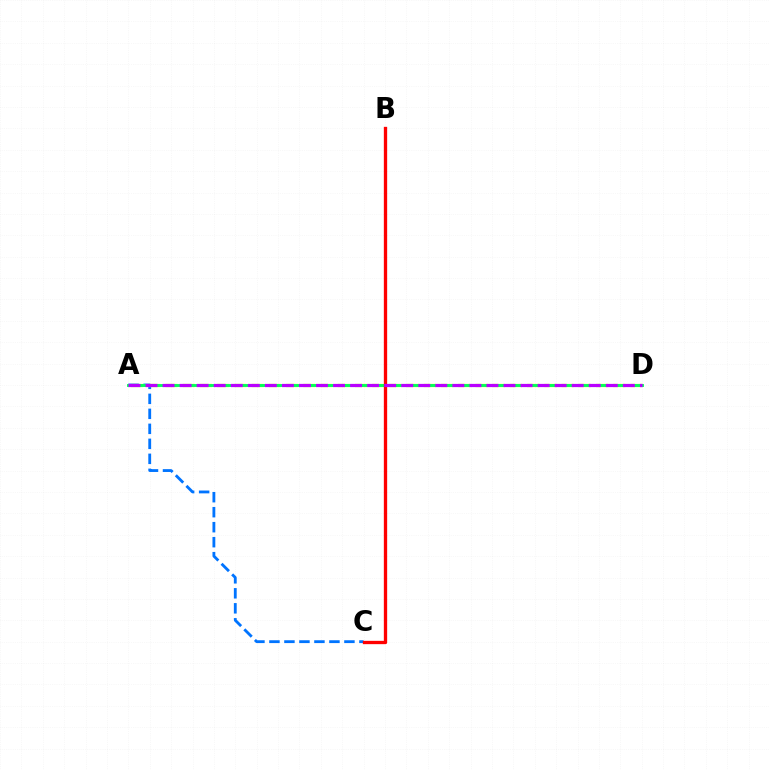{('A', 'C'): [{'color': '#0074ff', 'line_style': 'dashed', 'thickness': 2.04}], ('A', 'D'): [{'color': '#d1ff00', 'line_style': 'dashed', 'thickness': 2.34}, {'color': '#00ff5c', 'line_style': 'solid', 'thickness': 2.07}, {'color': '#b900ff', 'line_style': 'dashed', 'thickness': 2.32}], ('B', 'C'): [{'color': '#ff0000', 'line_style': 'solid', 'thickness': 2.38}]}